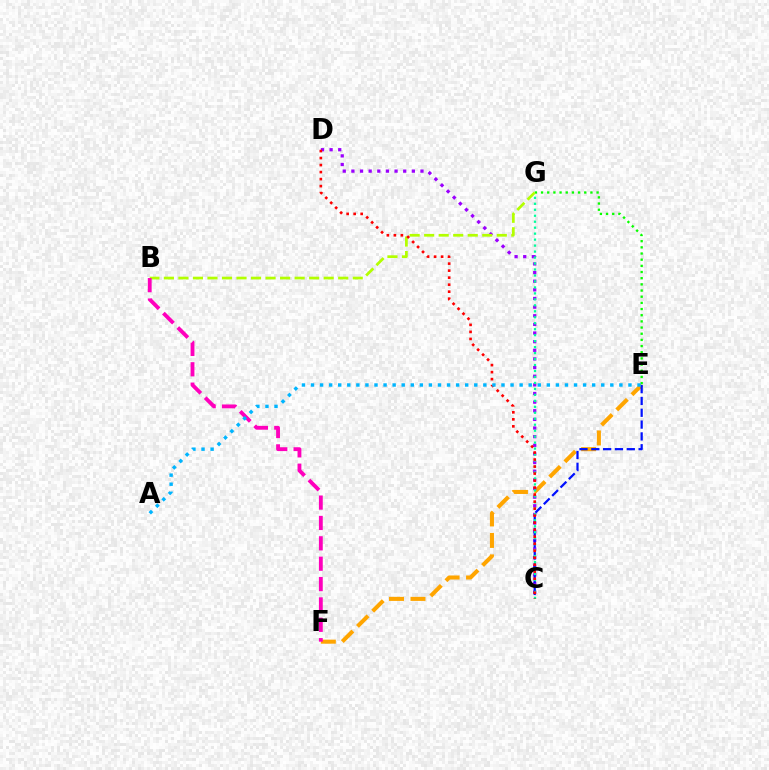{('E', 'F'): [{'color': '#ffa500', 'line_style': 'dashed', 'thickness': 2.92}], ('E', 'G'): [{'color': '#08ff00', 'line_style': 'dotted', 'thickness': 1.68}], ('C', 'D'): [{'color': '#9b00ff', 'line_style': 'dotted', 'thickness': 2.35}, {'color': '#ff0000', 'line_style': 'dotted', 'thickness': 1.9}], ('C', 'E'): [{'color': '#0010ff', 'line_style': 'dashed', 'thickness': 1.61}], ('C', 'G'): [{'color': '#00ff9d', 'line_style': 'dotted', 'thickness': 1.62}], ('B', 'G'): [{'color': '#b3ff00', 'line_style': 'dashed', 'thickness': 1.97}], ('B', 'F'): [{'color': '#ff00bd', 'line_style': 'dashed', 'thickness': 2.77}], ('A', 'E'): [{'color': '#00b5ff', 'line_style': 'dotted', 'thickness': 2.46}]}